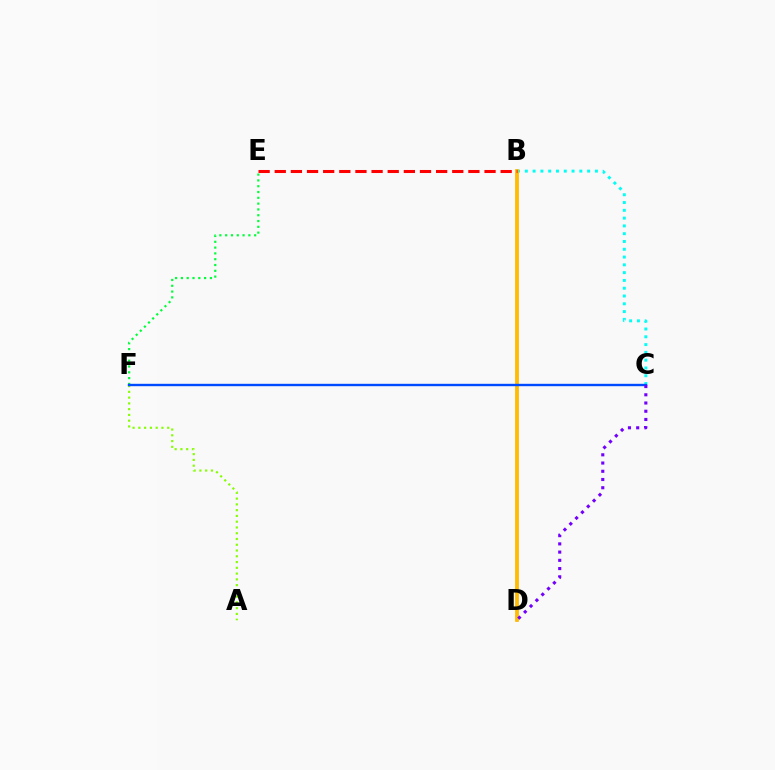{('B', 'D'): [{'color': '#ff00cf', 'line_style': 'solid', 'thickness': 1.72}, {'color': '#ffbd00', 'line_style': 'solid', 'thickness': 2.67}], ('B', 'C'): [{'color': '#00fff6', 'line_style': 'dotted', 'thickness': 2.12}], ('A', 'F'): [{'color': '#84ff00', 'line_style': 'dotted', 'thickness': 1.57}], ('E', 'F'): [{'color': '#00ff39', 'line_style': 'dotted', 'thickness': 1.58}], ('C', 'F'): [{'color': '#004bff', 'line_style': 'solid', 'thickness': 1.72}], ('C', 'D'): [{'color': '#7200ff', 'line_style': 'dotted', 'thickness': 2.24}], ('B', 'E'): [{'color': '#ff0000', 'line_style': 'dashed', 'thickness': 2.19}]}